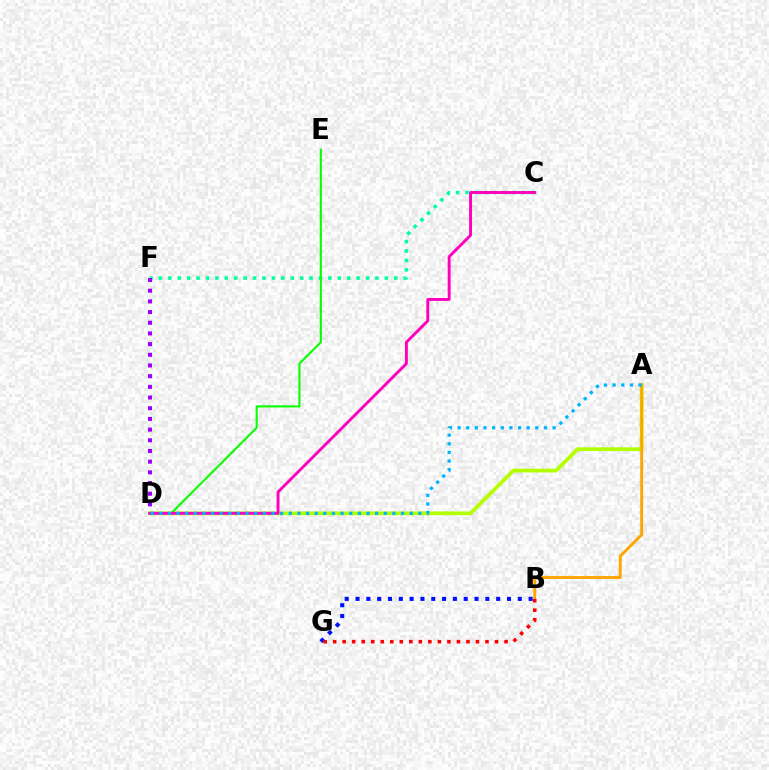{('C', 'F'): [{'color': '#00ff9d', 'line_style': 'dotted', 'thickness': 2.56}], ('B', 'G'): [{'color': '#0010ff', 'line_style': 'dotted', 'thickness': 2.94}, {'color': '#ff0000', 'line_style': 'dotted', 'thickness': 2.59}], ('A', 'D'): [{'color': '#b3ff00', 'line_style': 'solid', 'thickness': 2.71}, {'color': '#00b5ff', 'line_style': 'dotted', 'thickness': 2.35}], ('D', 'E'): [{'color': '#08ff00', 'line_style': 'solid', 'thickness': 1.52}], ('A', 'B'): [{'color': '#ffa500', 'line_style': 'solid', 'thickness': 2.06}], ('C', 'D'): [{'color': '#ff00bd', 'line_style': 'solid', 'thickness': 2.1}], ('D', 'F'): [{'color': '#9b00ff', 'line_style': 'dotted', 'thickness': 2.9}]}